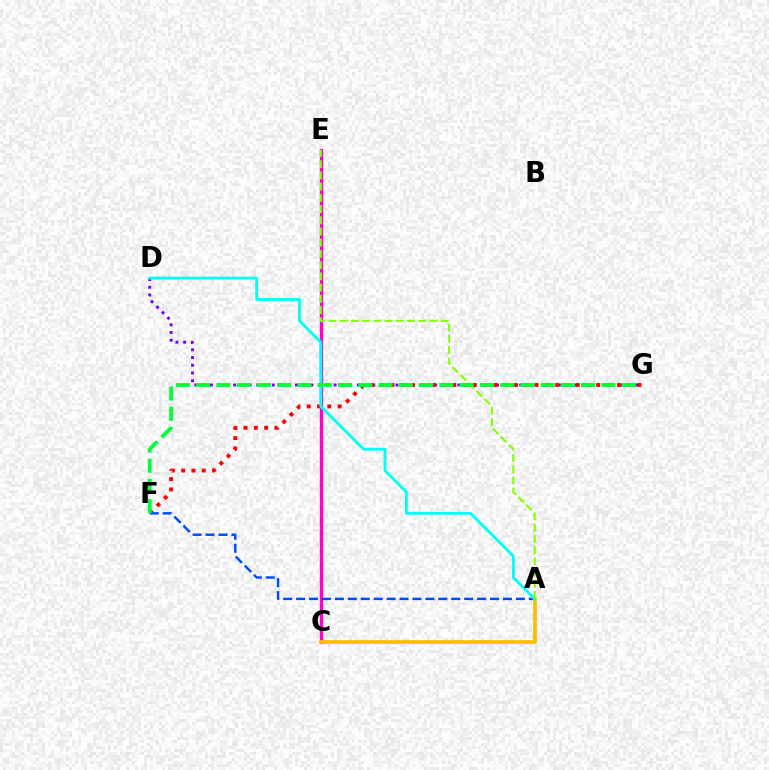{('D', 'G'): [{'color': '#7200ff', 'line_style': 'dotted', 'thickness': 2.1}], ('F', 'G'): [{'color': '#ff0000', 'line_style': 'dotted', 'thickness': 2.8}, {'color': '#00ff39', 'line_style': 'dashed', 'thickness': 2.75}], ('C', 'E'): [{'color': '#ff00cf', 'line_style': 'solid', 'thickness': 2.42}], ('A', 'F'): [{'color': '#004bff', 'line_style': 'dashed', 'thickness': 1.76}], ('A', 'C'): [{'color': '#ffbd00', 'line_style': 'solid', 'thickness': 2.68}], ('A', 'D'): [{'color': '#00fff6', 'line_style': 'solid', 'thickness': 2.04}], ('A', 'E'): [{'color': '#84ff00', 'line_style': 'dashed', 'thickness': 1.52}]}